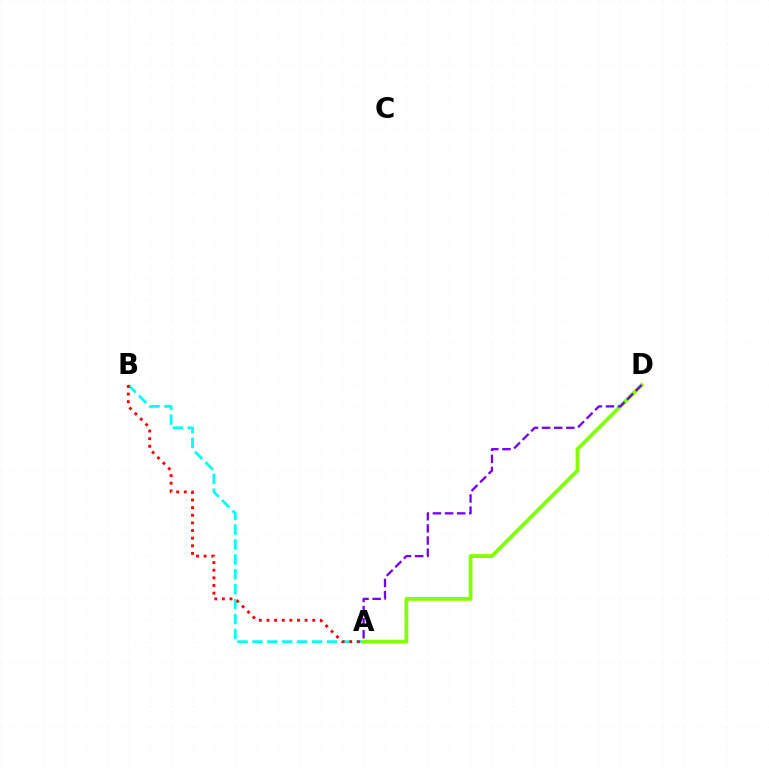{('A', 'B'): [{'color': '#00fff6', 'line_style': 'dashed', 'thickness': 2.03}, {'color': '#ff0000', 'line_style': 'dotted', 'thickness': 2.07}], ('A', 'D'): [{'color': '#84ff00', 'line_style': 'solid', 'thickness': 2.74}, {'color': '#7200ff', 'line_style': 'dashed', 'thickness': 1.65}]}